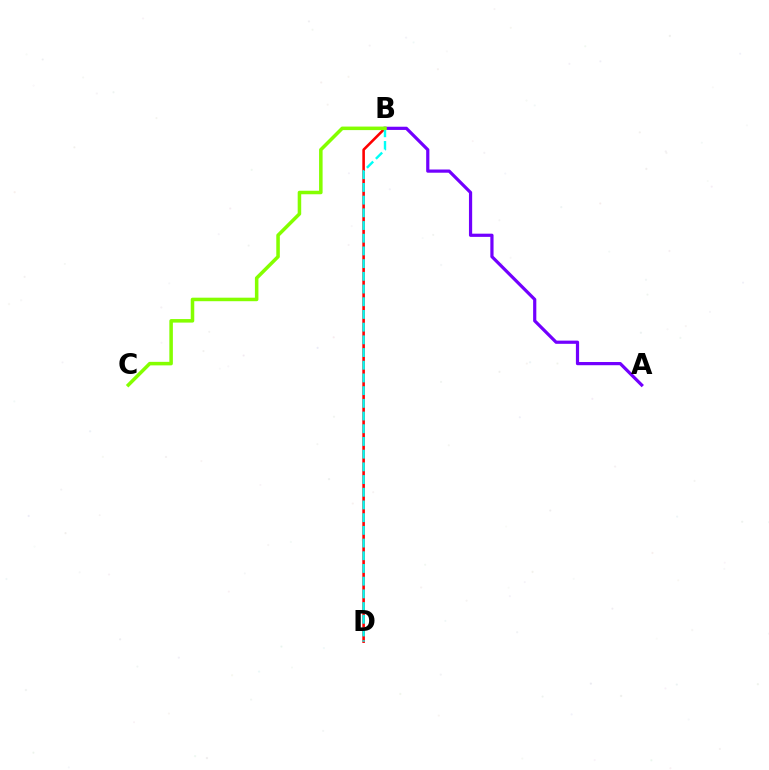{('B', 'D'): [{'color': '#ff0000', 'line_style': 'solid', 'thickness': 1.86}, {'color': '#00fff6', 'line_style': 'dashed', 'thickness': 1.73}], ('A', 'B'): [{'color': '#7200ff', 'line_style': 'solid', 'thickness': 2.31}], ('B', 'C'): [{'color': '#84ff00', 'line_style': 'solid', 'thickness': 2.54}]}